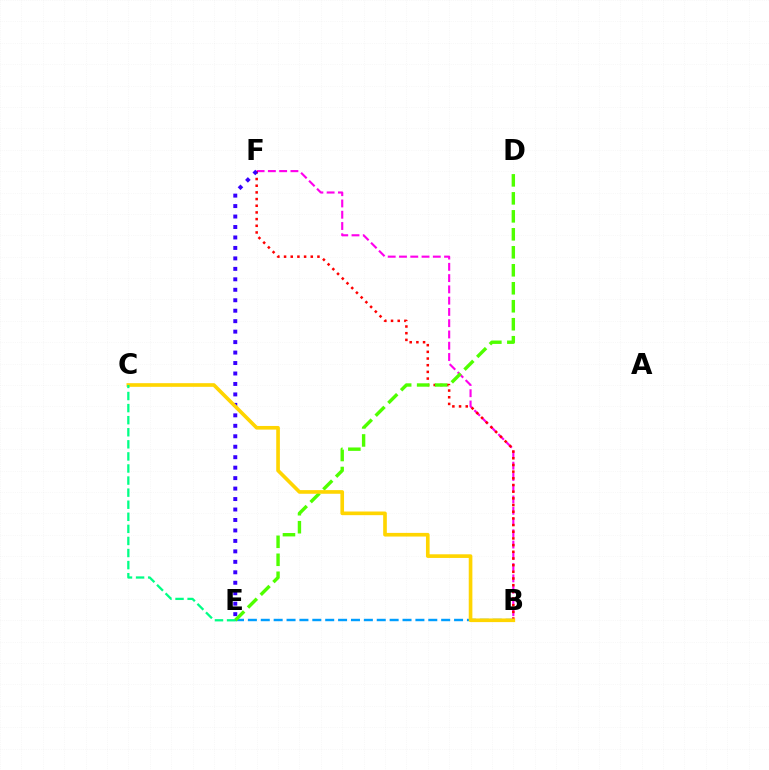{('B', 'F'): [{'color': '#ff00ed', 'line_style': 'dashed', 'thickness': 1.53}, {'color': '#ff0000', 'line_style': 'dotted', 'thickness': 1.81}], ('B', 'E'): [{'color': '#009eff', 'line_style': 'dashed', 'thickness': 1.75}], ('E', 'F'): [{'color': '#3700ff', 'line_style': 'dotted', 'thickness': 2.84}], ('D', 'E'): [{'color': '#4fff00', 'line_style': 'dashed', 'thickness': 2.44}], ('B', 'C'): [{'color': '#ffd500', 'line_style': 'solid', 'thickness': 2.62}], ('C', 'E'): [{'color': '#00ff86', 'line_style': 'dashed', 'thickness': 1.64}]}